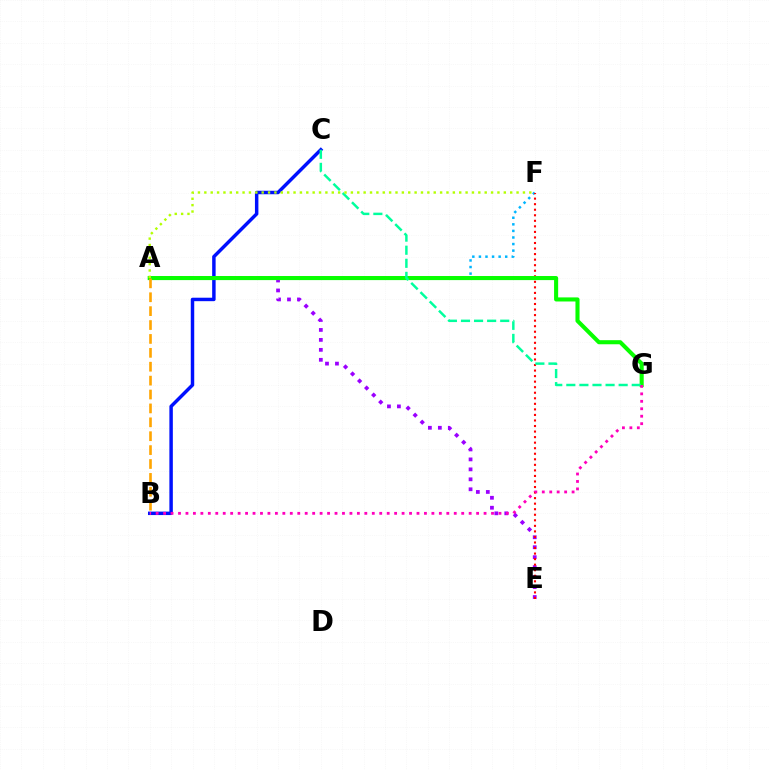{('A', 'E'): [{'color': '#9b00ff', 'line_style': 'dotted', 'thickness': 2.71}], ('A', 'F'): [{'color': '#00b5ff', 'line_style': 'dotted', 'thickness': 1.79}, {'color': '#b3ff00', 'line_style': 'dotted', 'thickness': 1.73}], ('E', 'F'): [{'color': '#ff0000', 'line_style': 'dotted', 'thickness': 1.51}], ('B', 'C'): [{'color': '#0010ff', 'line_style': 'solid', 'thickness': 2.49}], ('A', 'G'): [{'color': '#08ff00', 'line_style': 'solid', 'thickness': 2.94}], ('C', 'G'): [{'color': '#00ff9d', 'line_style': 'dashed', 'thickness': 1.78}], ('B', 'G'): [{'color': '#ff00bd', 'line_style': 'dotted', 'thickness': 2.02}], ('A', 'B'): [{'color': '#ffa500', 'line_style': 'dashed', 'thickness': 1.89}]}